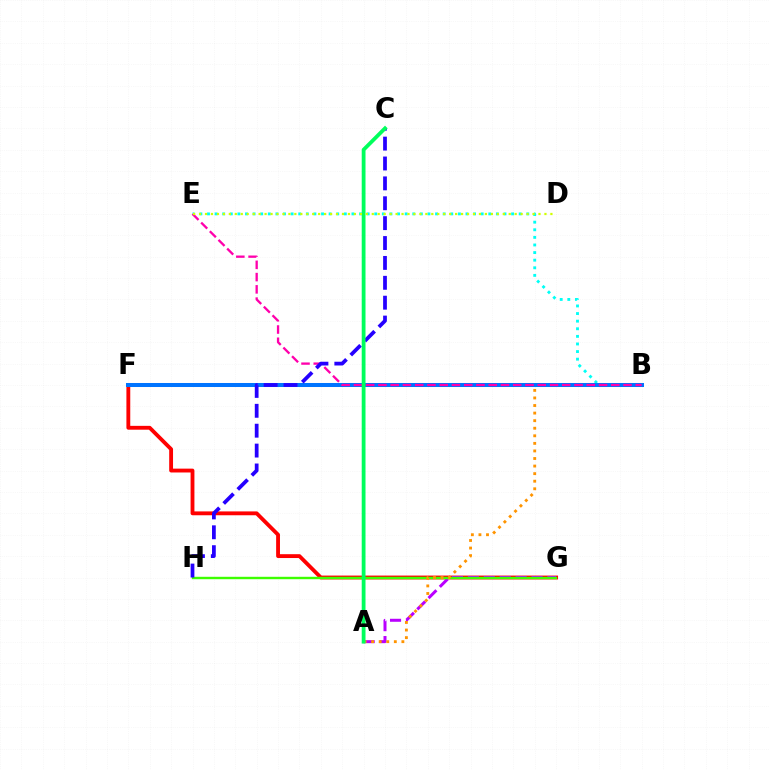{('F', 'G'): [{'color': '#ff0000', 'line_style': 'solid', 'thickness': 2.77}], ('A', 'G'): [{'color': '#b900ff', 'line_style': 'dashed', 'thickness': 2.16}], ('G', 'H'): [{'color': '#3dff00', 'line_style': 'solid', 'thickness': 1.73}], ('A', 'B'): [{'color': '#ff9400', 'line_style': 'dotted', 'thickness': 2.06}], ('B', 'E'): [{'color': '#00fff6', 'line_style': 'dotted', 'thickness': 2.07}, {'color': '#ff00ac', 'line_style': 'dashed', 'thickness': 1.66}], ('B', 'F'): [{'color': '#0074ff', 'line_style': 'solid', 'thickness': 2.89}], ('C', 'H'): [{'color': '#2500ff', 'line_style': 'dashed', 'thickness': 2.7}], ('A', 'C'): [{'color': '#00ff5c', 'line_style': 'solid', 'thickness': 2.73}], ('D', 'E'): [{'color': '#d1ff00', 'line_style': 'dotted', 'thickness': 1.62}]}